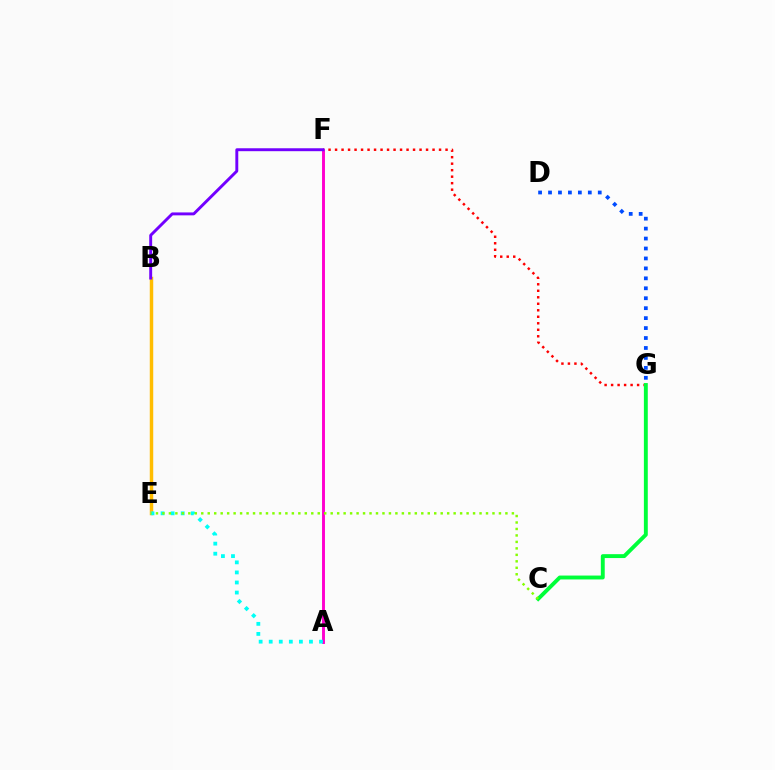{('F', 'G'): [{'color': '#ff0000', 'line_style': 'dotted', 'thickness': 1.77}], ('C', 'G'): [{'color': '#00ff39', 'line_style': 'solid', 'thickness': 2.8}], ('B', 'E'): [{'color': '#ffbd00', 'line_style': 'solid', 'thickness': 2.49}], ('A', 'F'): [{'color': '#ff00cf', 'line_style': 'solid', 'thickness': 2.11}], ('A', 'E'): [{'color': '#00fff6', 'line_style': 'dotted', 'thickness': 2.73}], ('D', 'G'): [{'color': '#004bff', 'line_style': 'dotted', 'thickness': 2.7}], ('B', 'F'): [{'color': '#7200ff', 'line_style': 'solid', 'thickness': 2.1}], ('C', 'E'): [{'color': '#84ff00', 'line_style': 'dotted', 'thickness': 1.76}]}